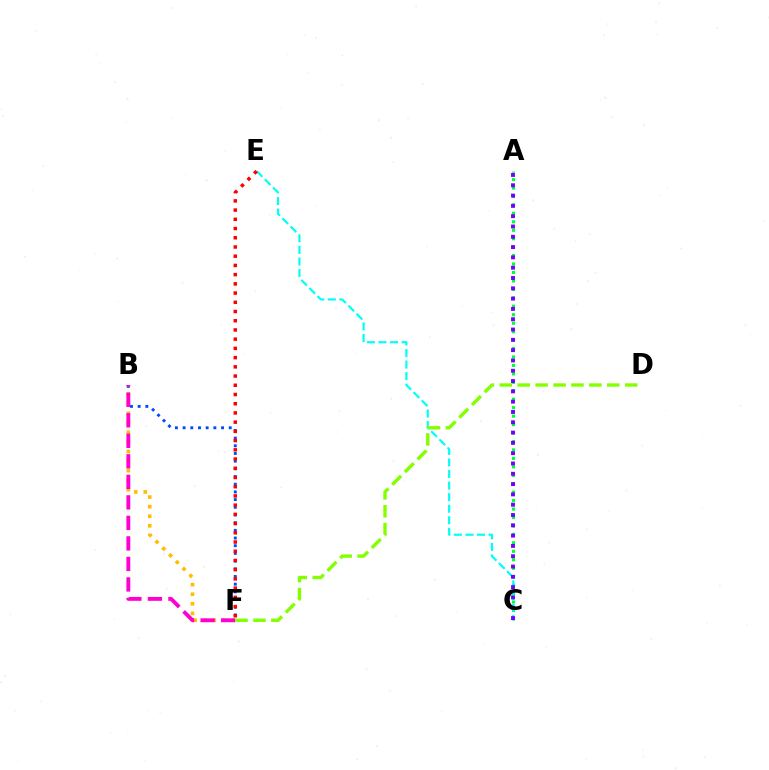{('A', 'C'): [{'color': '#00ff39', 'line_style': 'dotted', 'thickness': 2.3}, {'color': '#7200ff', 'line_style': 'dotted', 'thickness': 2.8}], ('B', 'F'): [{'color': '#004bff', 'line_style': 'dotted', 'thickness': 2.09}, {'color': '#ffbd00', 'line_style': 'dotted', 'thickness': 2.6}, {'color': '#ff00cf', 'line_style': 'dashed', 'thickness': 2.79}], ('C', 'E'): [{'color': '#00fff6', 'line_style': 'dashed', 'thickness': 1.57}], ('E', 'F'): [{'color': '#ff0000', 'line_style': 'dotted', 'thickness': 2.51}], ('D', 'F'): [{'color': '#84ff00', 'line_style': 'dashed', 'thickness': 2.43}]}